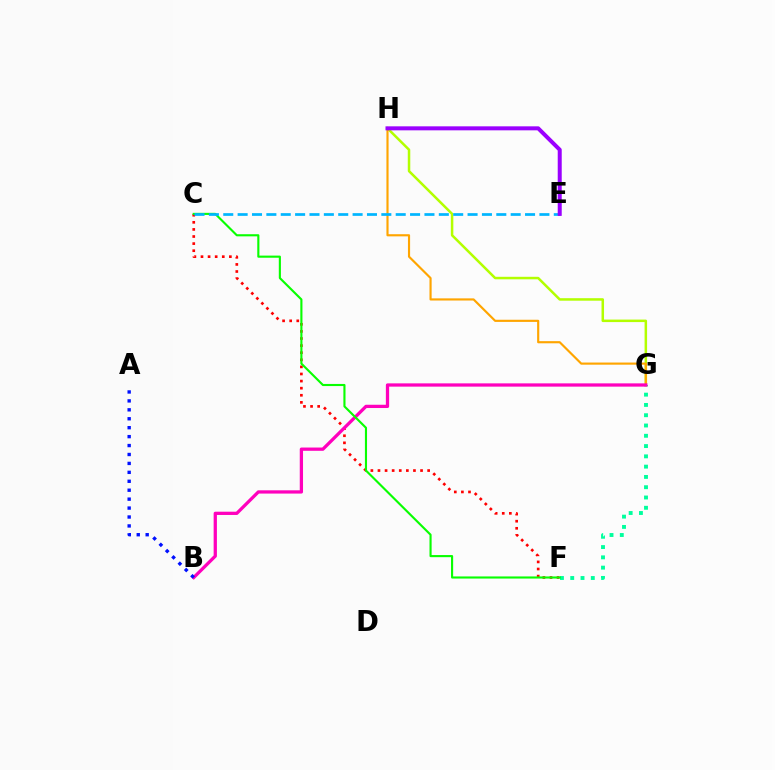{('F', 'G'): [{'color': '#00ff9d', 'line_style': 'dotted', 'thickness': 2.79}], ('G', 'H'): [{'color': '#b3ff00', 'line_style': 'solid', 'thickness': 1.8}, {'color': '#ffa500', 'line_style': 'solid', 'thickness': 1.55}], ('C', 'F'): [{'color': '#ff0000', 'line_style': 'dotted', 'thickness': 1.93}, {'color': '#08ff00', 'line_style': 'solid', 'thickness': 1.53}], ('B', 'G'): [{'color': '#ff00bd', 'line_style': 'solid', 'thickness': 2.35}], ('A', 'B'): [{'color': '#0010ff', 'line_style': 'dotted', 'thickness': 2.43}], ('C', 'E'): [{'color': '#00b5ff', 'line_style': 'dashed', 'thickness': 1.95}], ('E', 'H'): [{'color': '#9b00ff', 'line_style': 'solid', 'thickness': 2.88}]}